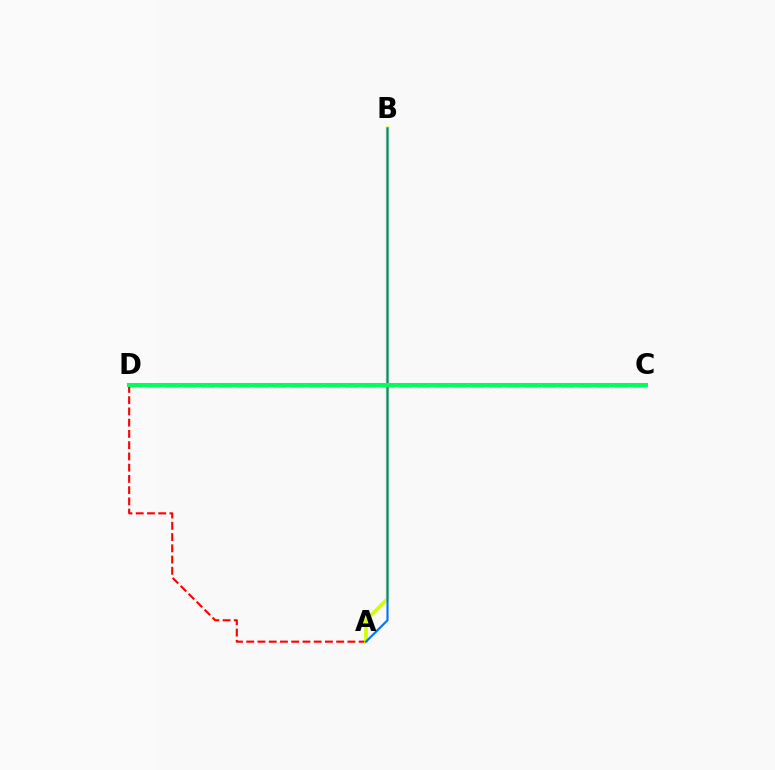{('A', 'D'): [{'color': '#ff0000', 'line_style': 'dashed', 'thickness': 1.53}], ('C', 'D'): [{'color': '#b900ff', 'line_style': 'dashed', 'thickness': 2.44}, {'color': '#00ff5c', 'line_style': 'solid', 'thickness': 2.91}], ('A', 'B'): [{'color': '#d1ff00', 'line_style': 'solid', 'thickness': 2.62}, {'color': '#0074ff', 'line_style': 'solid', 'thickness': 1.54}]}